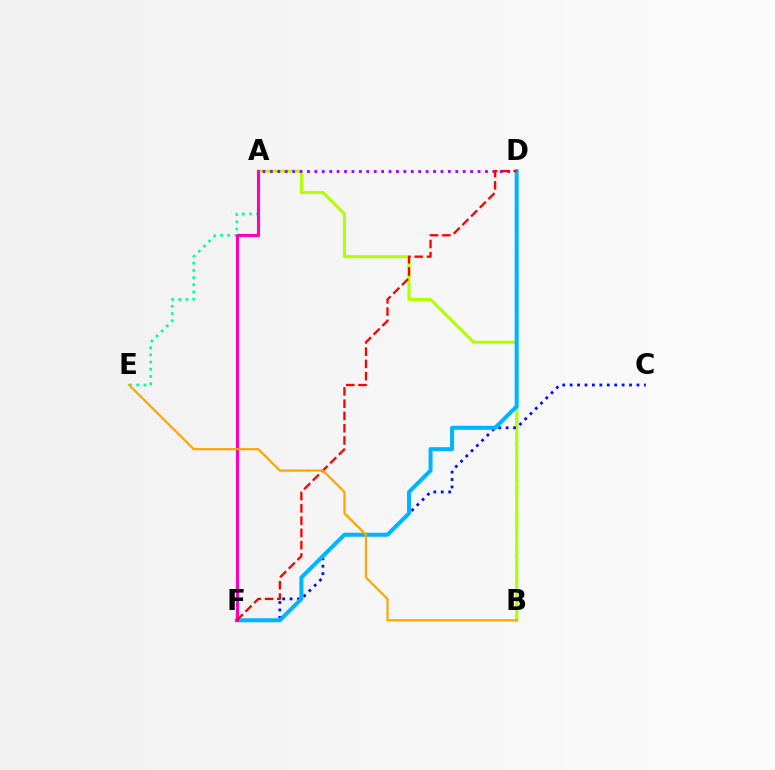{('B', 'D'): [{'color': '#08ff00', 'line_style': 'dotted', 'thickness': 1.79}], ('A', 'B'): [{'color': '#b3ff00', 'line_style': 'solid', 'thickness': 2.22}], ('A', 'E'): [{'color': '#00ff9d', 'line_style': 'dotted', 'thickness': 1.95}], ('A', 'D'): [{'color': '#9b00ff', 'line_style': 'dotted', 'thickness': 2.01}], ('C', 'F'): [{'color': '#0010ff', 'line_style': 'dotted', 'thickness': 2.02}], ('D', 'F'): [{'color': '#00b5ff', 'line_style': 'solid', 'thickness': 2.9}, {'color': '#ff0000', 'line_style': 'dashed', 'thickness': 1.67}], ('A', 'F'): [{'color': '#ff00bd', 'line_style': 'solid', 'thickness': 2.24}], ('B', 'E'): [{'color': '#ffa500', 'line_style': 'solid', 'thickness': 1.58}]}